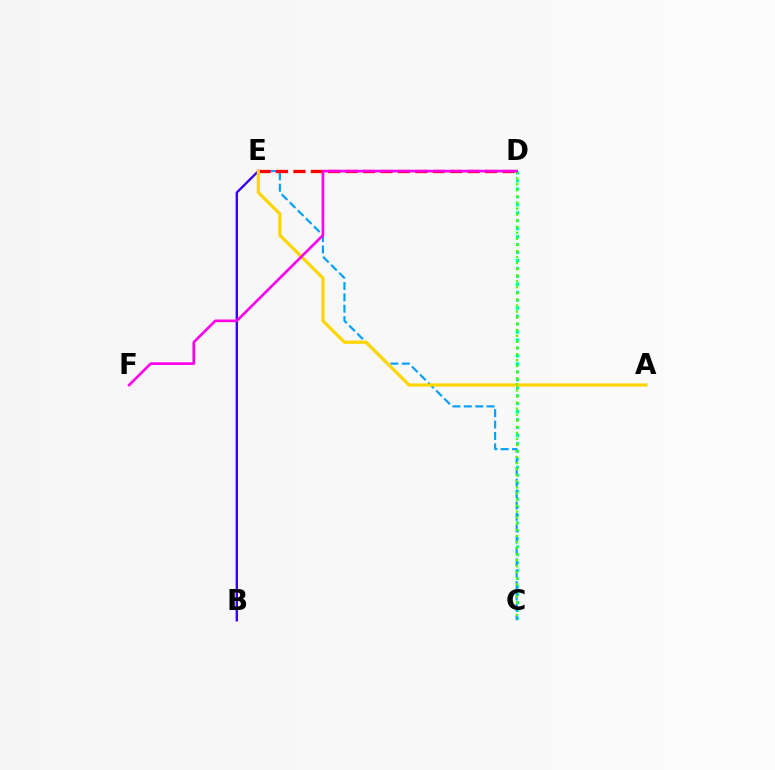{('C', 'D'): [{'color': '#00ff86', 'line_style': 'dotted', 'thickness': 2.16}, {'color': '#4fff00', 'line_style': 'dotted', 'thickness': 1.65}], ('C', 'E'): [{'color': '#009eff', 'line_style': 'dashed', 'thickness': 1.55}], ('B', 'E'): [{'color': '#3700ff', 'line_style': 'solid', 'thickness': 1.71}], ('D', 'E'): [{'color': '#ff0000', 'line_style': 'dashed', 'thickness': 2.37}], ('A', 'E'): [{'color': '#ffd500', 'line_style': 'solid', 'thickness': 2.32}], ('D', 'F'): [{'color': '#ff00ed', 'line_style': 'solid', 'thickness': 1.91}]}